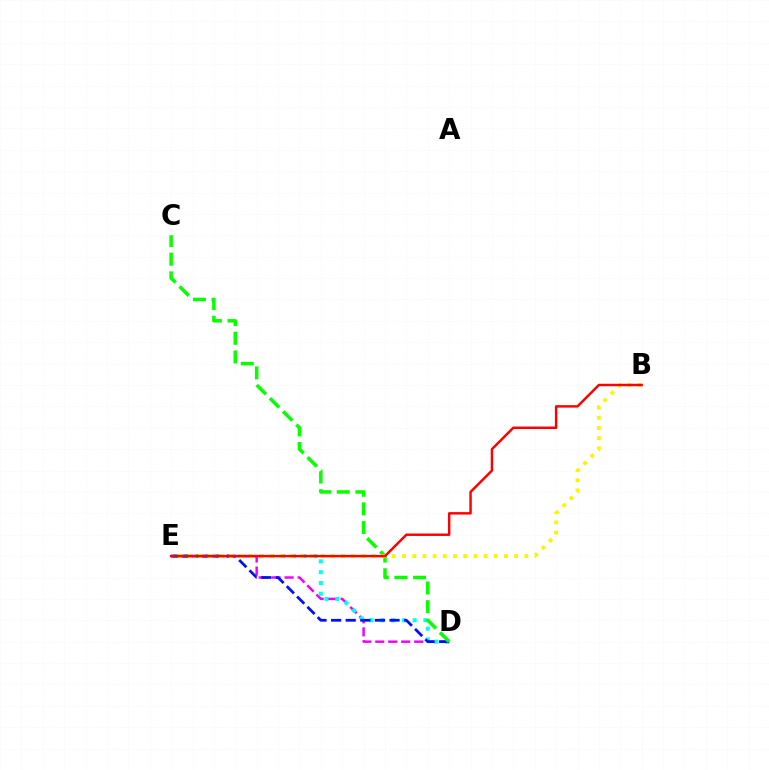{('D', 'E'): [{'color': '#ee00ff', 'line_style': 'dashed', 'thickness': 1.76}, {'color': '#00fff6', 'line_style': 'dotted', 'thickness': 2.93}, {'color': '#0010ff', 'line_style': 'dashed', 'thickness': 1.98}], ('C', 'D'): [{'color': '#08ff00', 'line_style': 'dashed', 'thickness': 2.54}], ('B', 'E'): [{'color': '#fcf500', 'line_style': 'dotted', 'thickness': 2.77}, {'color': '#ff0000', 'line_style': 'solid', 'thickness': 1.77}]}